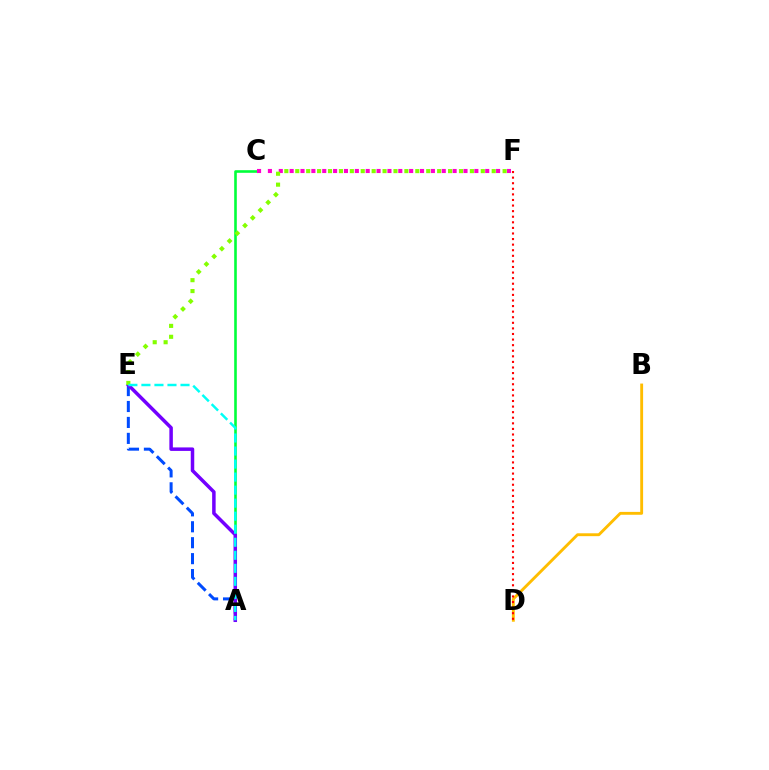{('A', 'C'): [{'color': '#00ff39', 'line_style': 'solid', 'thickness': 1.88}], ('A', 'E'): [{'color': '#004bff', 'line_style': 'dashed', 'thickness': 2.17}, {'color': '#7200ff', 'line_style': 'solid', 'thickness': 2.52}, {'color': '#00fff6', 'line_style': 'dashed', 'thickness': 1.77}], ('B', 'D'): [{'color': '#ffbd00', 'line_style': 'solid', 'thickness': 2.07}], ('C', 'F'): [{'color': '#ff00cf', 'line_style': 'dotted', 'thickness': 2.95}], ('D', 'F'): [{'color': '#ff0000', 'line_style': 'dotted', 'thickness': 1.52}], ('E', 'F'): [{'color': '#84ff00', 'line_style': 'dotted', 'thickness': 2.97}]}